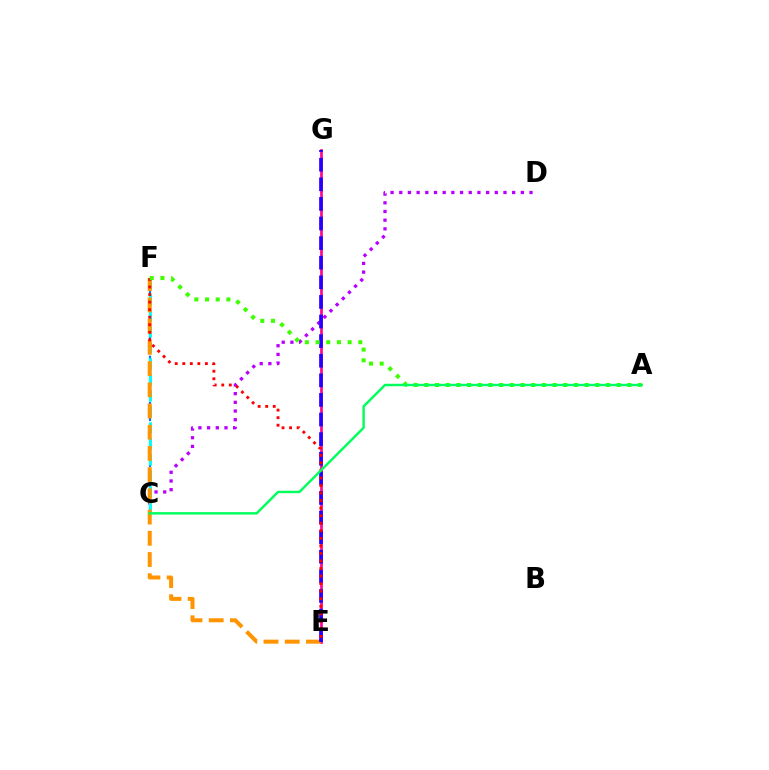{('E', 'G'): [{'color': '#d1ff00', 'line_style': 'solid', 'thickness': 2.0}, {'color': '#ff00ac', 'line_style': 'solid', 'thickness': 1.9}, {'color': '#2500ff', 'line_style': 'dashed', 'thickness': 2.66}], ('C', 'D'): [{'color': '#b900ff', 'line_style': 'dotted', 'thickness': 2.36}], ('C', 'F'): [{'color': '#0074ff', 'line_style': 'dashed', 'thickness': 1.56}, {'color': '#00fff6', 'line_style': 'dashed', 'thickness': 2.18}], ('E', 'F'): [{'color': '#ff9400', 'line_style': 'dashed', 'thickness': 2.88}, {'color': '#ff0000', 'line_style': 'dotted', 'thickness': 2.05}], ('A', 'F'): [{'color': '#3dff00', 'line_style': 'dotted', 'thickness': 2.9}], ('A', 'C'): [{'color': '#00ff5c', 'line_style': 'solid', 'thickness': 1.76}]}